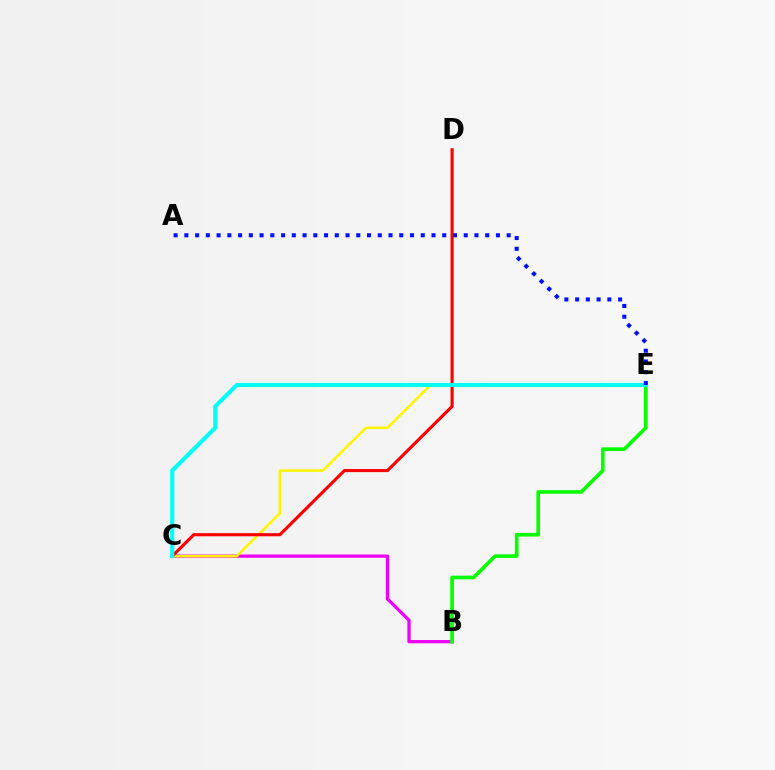{('B', 'C'): [{'color': '#ee00ff', 'line_style': 'solid', 'thickness': 2.37}], ('C', 'E'): [{'color': '#fcf500', 'line_style': 'solid', 'thickness': 1.85}, {'color': '#00fff6', 'line_style': 'solid', 'thickness': 2.95}], ('B', 'E'): [{'color': '#08ff00', 'line_style': 'solid', 'thickness': 2.64}], ('C', 'D'): [{'color': '#ff0000', 'line_style': 'solid', 'thickness': 2.24}], ('A', 'E'): [{'color': '#0010ff', 'line_style': 'dotted', 'thickness': 2.92}]}